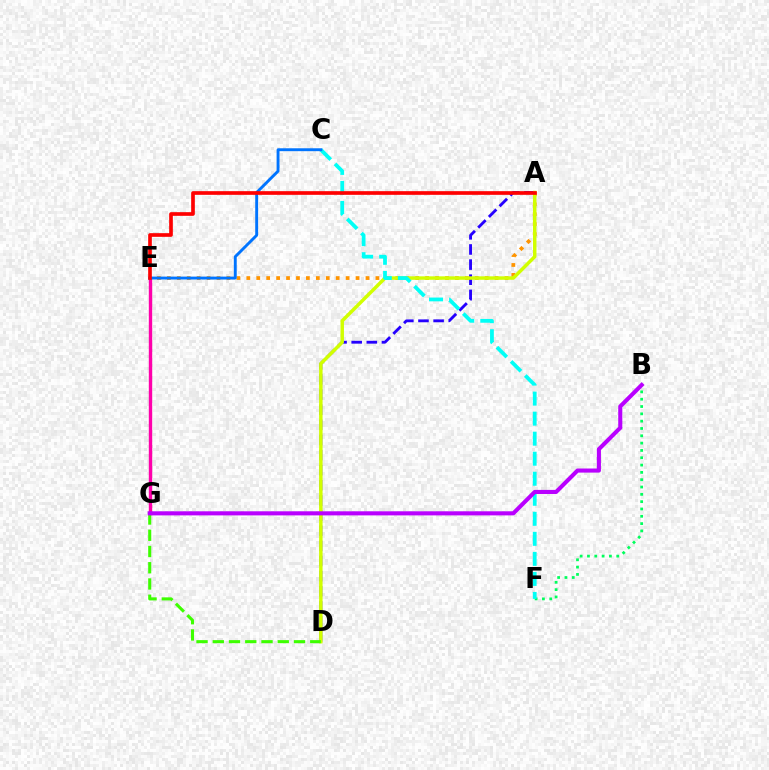{('E', 'G'): [{'color': '#ff00ac', 'line_style': 'solid', 'thickness': 2.44}], ('B', 'F'): [{'color': '#00ff5c', 'line_style': 'dotted', 'thickness': 1.99}], ('A', 'D'): [{'color': '#2500ff', 'line_style': 'dashed', 'thickness': 2.06}, {'color': '#d1ff00', 'line_style': 'solid', 'thickness': 2.5}], ('A', 'E'): [{'color': '#ff9400', 'line_style': 'dotted', 'thickness': 2.7}, {'color': '#ff0000', 'line_style': 'solid', 'thickness': 2.64}], ('C', 'F'): [{'color': '#00fff6', 'line_style': 'dashed', 'thickness': 2.72}], ('C', 'E'): [{'color': '#0074ff', 'line_style': 'solid', 'thickness': 2.09}], ('D', 'G'): [{'color': '#3dff00', 'line_style': 'dashed', 'thickness': 2.21}], ('B', 'G'): [{'color': '#b900ff', 'line_style': 'solid', 'thickness': 2.94}]}